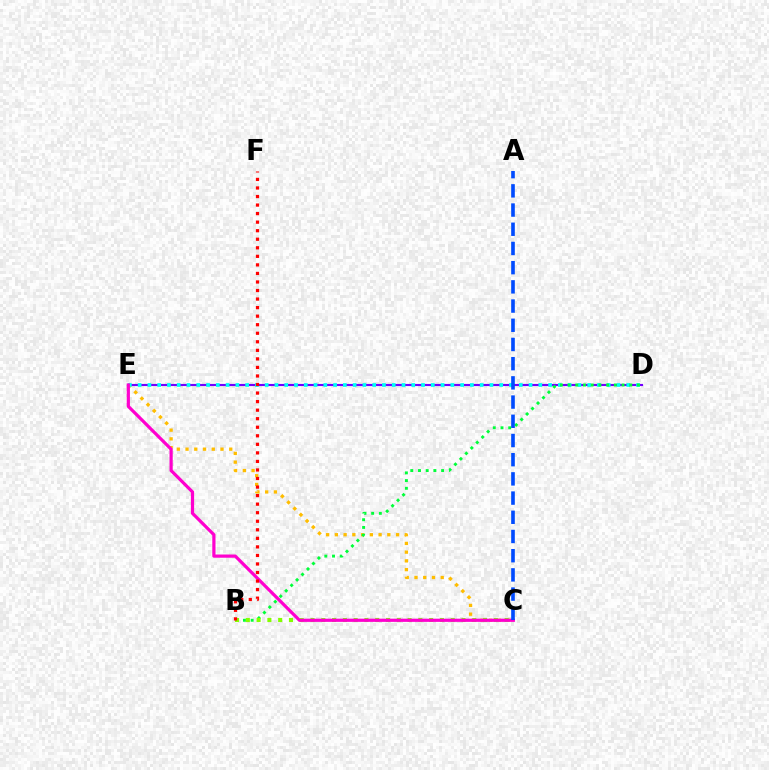{('C', 'E'): [{'color': '#ffbd00', 'line_style': 'dotted', 'thickness': 2.38}, {'color': '#ff00cf', 'line_style': 'solid', 'thickness': 2.31}], ('D', 'E'): [{'color': '#7200ff', 'line_style': 'solid', 'thickness': 1.54}, {'color': '#00fff6', 'line_style': 'dotted', 'thickness': 2.66}], ('B', 'D'): [{'color': '#00ff39', 'line_style': 'dotted', 'thickness': 2.09}], ('B', 'C'): [{'color': '#84ff00', 'line_style': 'dotted', 'thickness': 2.93}], ('B', 'F'): [{'color': '#ff0000', 'line_style': 'dotted', 'thickness': 2.32}], ('A', 'C'): [{'color': '#004bff', 'line_style': 'dashed', 'thickness': 2.61}]}